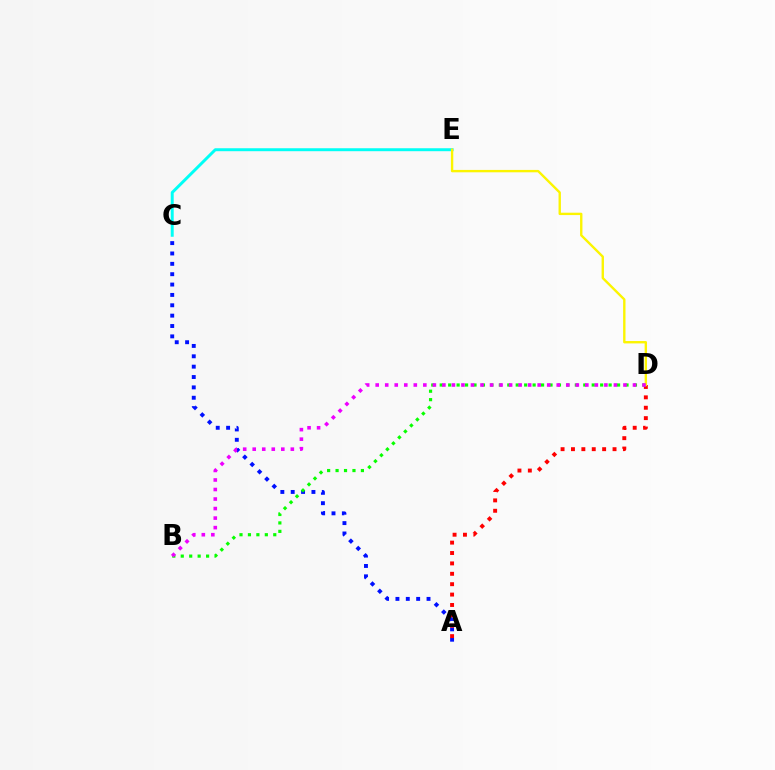{('A', 'C'): [{'color': '#0010ff', 'line_style': 'dotted', 'thickness': 2.82}], ('C', 'E'): [{'color': '#00fff6', 'line_style': 'solid', 'thickness': 2.13}], ('A', 'D'): [{'color': '#ff0000', 'line_style': 'dotted', 'thickness': 2.82}], ('B', 'D'): [{'color': '#08ff00', 'line_style': 'dotted', 'thickness': 2.29}, {'color': '#ee00ff', 'line_style': 'dotted', 'thickness': 2.59}], ('D', 'E'): [{'color': '#fcf500', 'line_style': 'solid', 'thickness': 1.71}]}